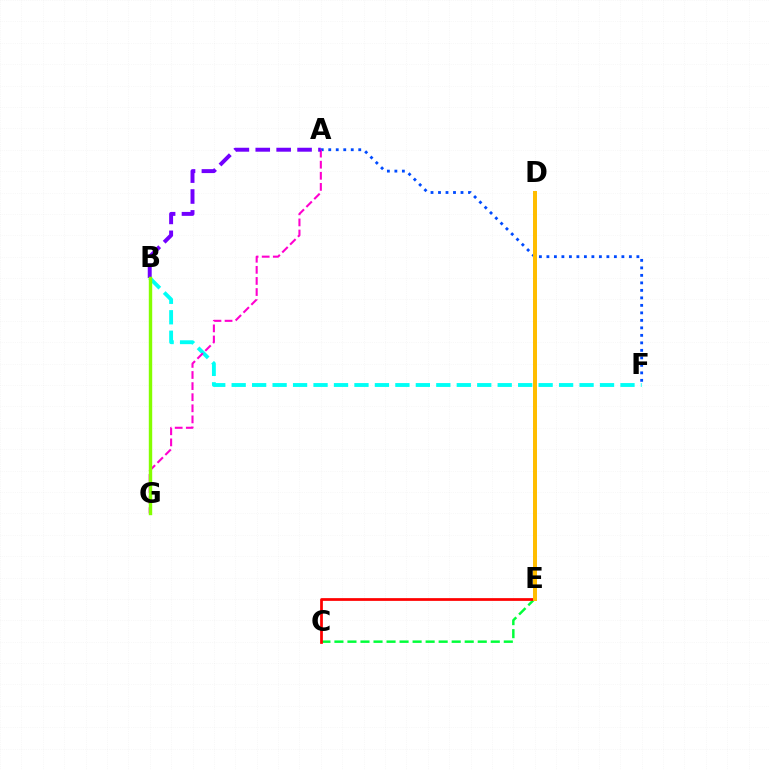{('A', 'F'): [{'color': '#004bff', 'line_style': 'dotted', 'thickness': 2.04}], ('C', 'E'): [{'color': '#00ff39', 'line_style': 'dashed', 'thickness': 1.77}, {'color': '#ff0000', 'line_style': 'solid', 'thickness': 1.97}], ('B', 'F'): [{'color': '#00fff6', 'line_style': 'dashed', 'thickness': 2.78}], ('A', 'G'): [{'color': '#ff00cf', 'line_style': 'dashed', 'thickness': 1.51}], ('A', 'B'): [{'color': '#7200ff', 'line_style': 'dashed', 'thickness': 2.84}], ('B', 'G'): [{'color': '#84ff00', 'line_style': 'solid', 'thickness': 2.45}], ('D', 'E'): [{'color': '#ffbd00', 'line_style': 'solid', 'thickness': 2.87}]}